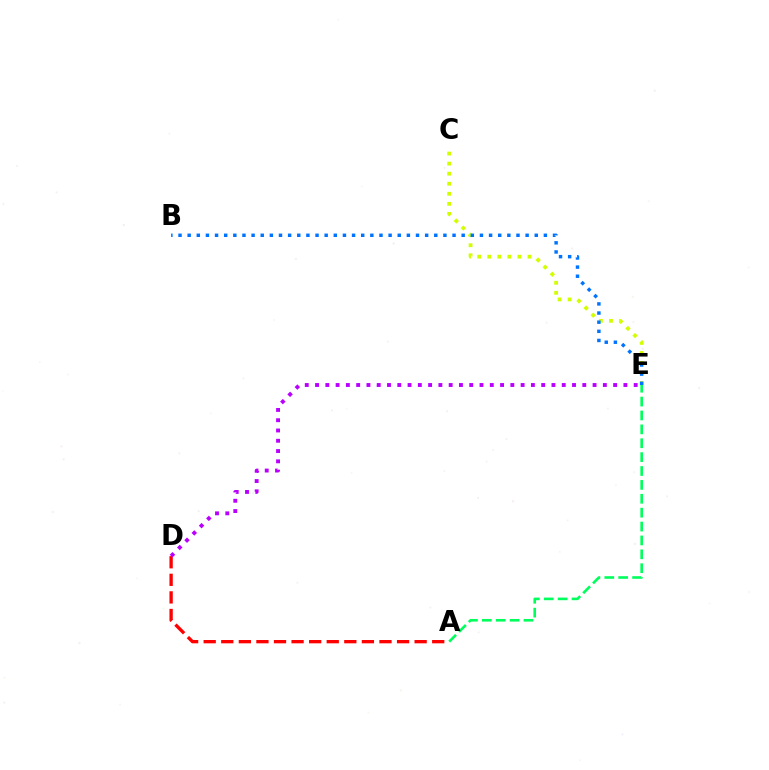{('A', 'E'): [{'color': '#00ff5c', 'line_style': 'dashed', 'thickness': 1.89}], ('A', 'D'): [{'color': '#ff0000', 'line_style': 'dashed', 'thickness': 2.39}], ('C', 'E'): [{'color': '#d1ff00', 'line_style': 'dotted', 'thickness': 2.73}], ('D', 'E'): [{'color': '#b900ff', 'line_style': 'dotted', 'thickness': 2.79}], ('B', 'E'): [{'color': '#0074ff', 'line_style': 'dotted', 'thickness': 2.48}]}